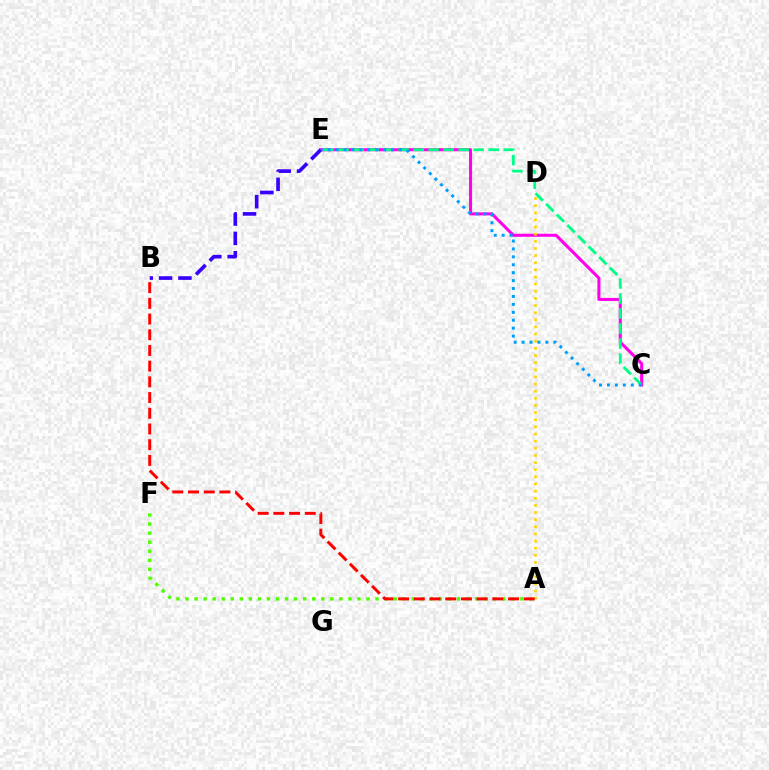{('C', 'E'): [{'color': '#ff00ed', 'line_style': 'solid', 'thickness': 2.19}, {'color': '#00ff86', 'line_style': 'dashed', 'thickness': 2.04}, {'color': '#009eff', 'line_style': 'dotted', 'thickness': 2.15}], ('A', 'F'): [{'color': '#4fff00', 'line_style': 'dotted', 'thickness': 2.46}], ('A', 'D'): [{'color': '#ffd500', 'line_style': 'dotted', 'thickness': 1.94}], ('B', 'E'): [{'color': '#3700ff', 'line_style': 'dashed', 'thickness': 2.63}], ('A', 'B'): [{'color': '#ff0000', 'line_style': 'dashed', 'thickness': 2.13}]}